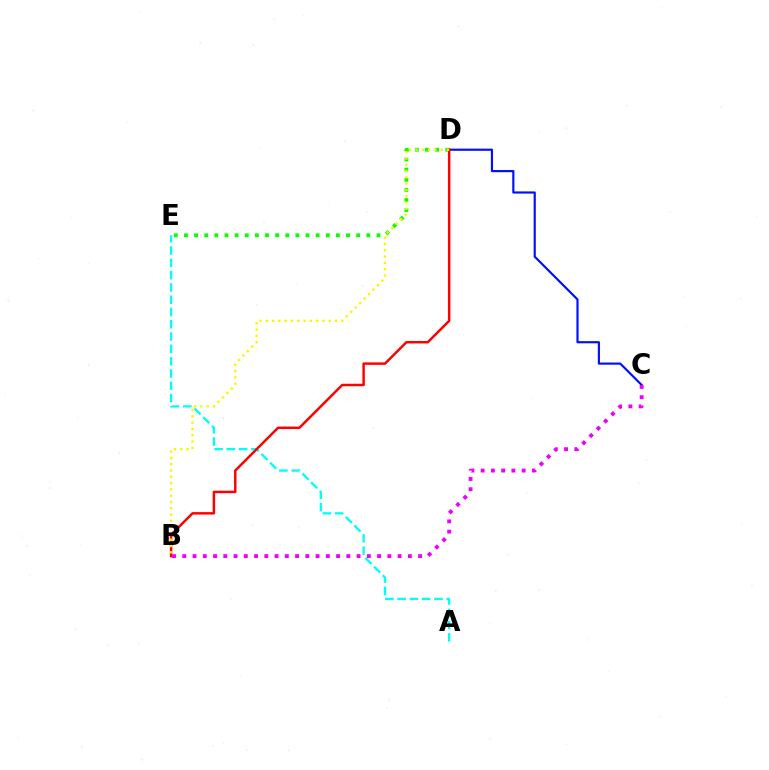{('A', 'E'): [{'color': '#00fff6', 'line_style': 'dashed', 'thickness': 1.67}], ('D', 'E'): [{'color': '#08ff00', 'line_style': 'dotted', 'thickness': 2.75}], ('C', 'D'): [{'color': '#0010ff', 'line_style': 'solid', 'thickness': 1.56}], ('B', 'D'): [{'color': '#ff0000', 'line_style': 'solid', 'thickness': 1.78}, {'color': '#fcf500', 'line_style': 'dotted', 'thickness': 1.71}], ('B', 'C'): [{'color': '#ee00ff', 'line_style': 'dotted', 'thickness': 2.79}]}